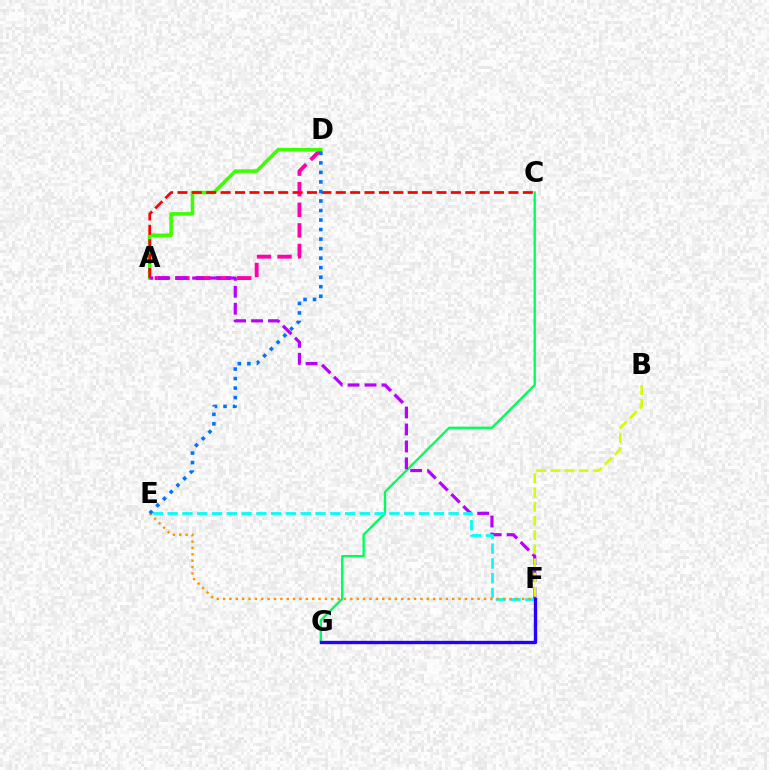{('A', 'D'): [{'color': '#ff00ac', 'line_style': 'dashed', 'thickness': 2.8}, {'color': '#3dff00', 'line_style': 'solid', 'thickness': 2.54}], ('C', 'G'): [{'color': '#00ff5c', 'line_style': 'solid', 'thickness': 1.68}], ('A', 'C'): [{'color': '#ff0000', 'line_style': 'dashed', 'thickness': 1.96}], ('A', 'F'): [{'color': '#b900ff', 'line_style': 'dashed', 'thickness': 2.3}], ('E', 'F'): [{'color': '#00fff6', 'line_style': 'dashed', 'thickness': 2.01}, {'color': '#ff9400', 'line_style': 'dotted', 'thickness': 1.73}], ('B', 'F'): [{'color': '#d1ff00', 'line_style': 'dashed', 'thickness': 1.93}], ('F', 'G'): [{'color': '#2500ff', 'line_style': 'solid', 'thickness': 2.41}], ('D', 'E'): [{'color': '#0074ff', 'line_style': 'dotted', 'thickness': 2.59}]}